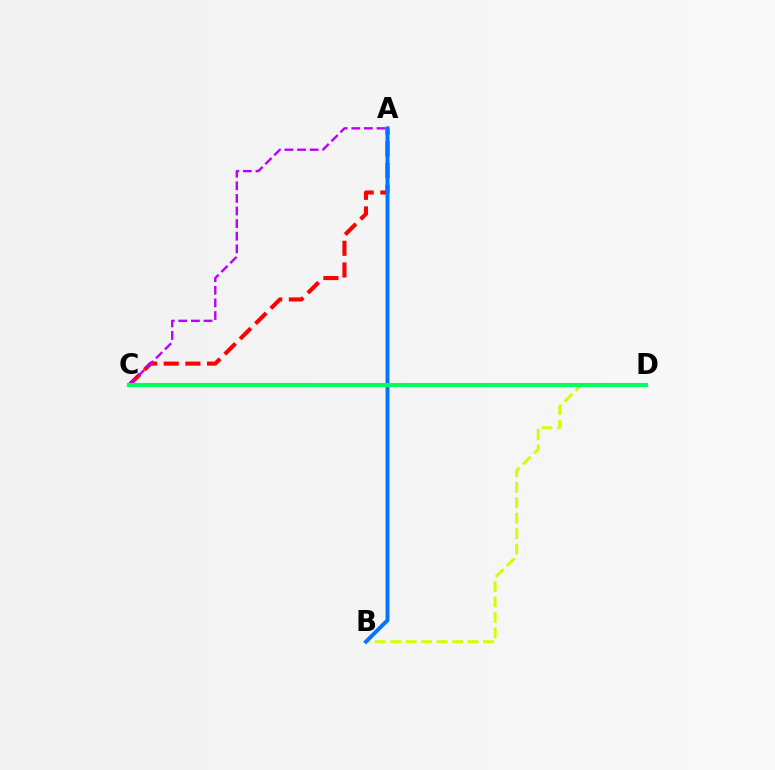{('A', 'C'): [{'color': '#ff0000', 'line_style': 'dashed', 'thickness': 2.94}, {'color': '#b900ff', 'line_style': 'dashed', 'thickness': 1.71}], ('B', 'D'): [{'color': '#d1ff00', 'line_style': 'dashed', 'thickness': 2.1}], ('A', 'B'): [{'color': '#0074ff', 'line_style': 'solid', 'thickness': 2.81}], ('C', 'D'): [{'color': '#00ff5c', 'line_style': 'solid', 'thickness': 2.97}]}